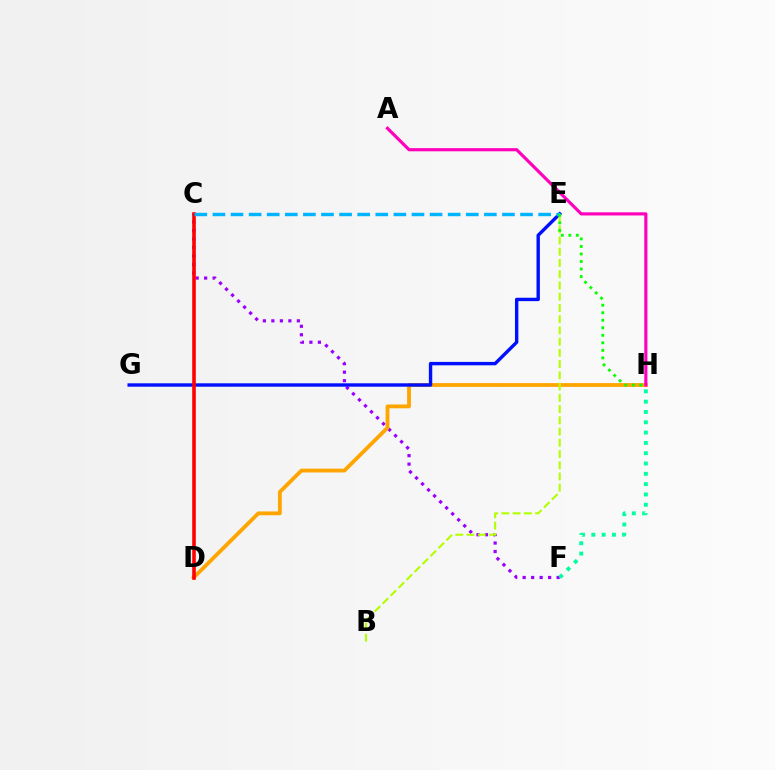{('C', 'F'): [{'color': '#9b00ff', 'line_style': 'dotted', 'thickness': 2.31}], ('D', 'H'): [{'color': '#ffa500', 'line_style': 'solid', 'thickness': 2.75}], ('E', 'G'): [{'color': '#0010ff', 'line_style': 'solid', 'thickness': 2.45}], ('B', 'E'): [{'color': '#b3ff00', 'line_style': 'dashed', 'thickness': 1.53}], ('C', 'D'): [{'color': '#ff0000', 'line_style': 'solid', 'thickness': 2.59}], ('C', 'E'): [{'color': '#00b5ff', 'line_style': 'dashed', 'thickness': 2.46}], ('E', 'H'): [{'color': '#08ff00', 'line_style': 'dotted', 'thickness': 2.04}], ('F', 'H'): [{'color': '#00ff9d', 'line_style': 'dotted', 'thickness': 2.8}], ('A', 'H'): [{'color': '#ff00bd', 'line_style': 'solid', 'thickness': 2.28}]}